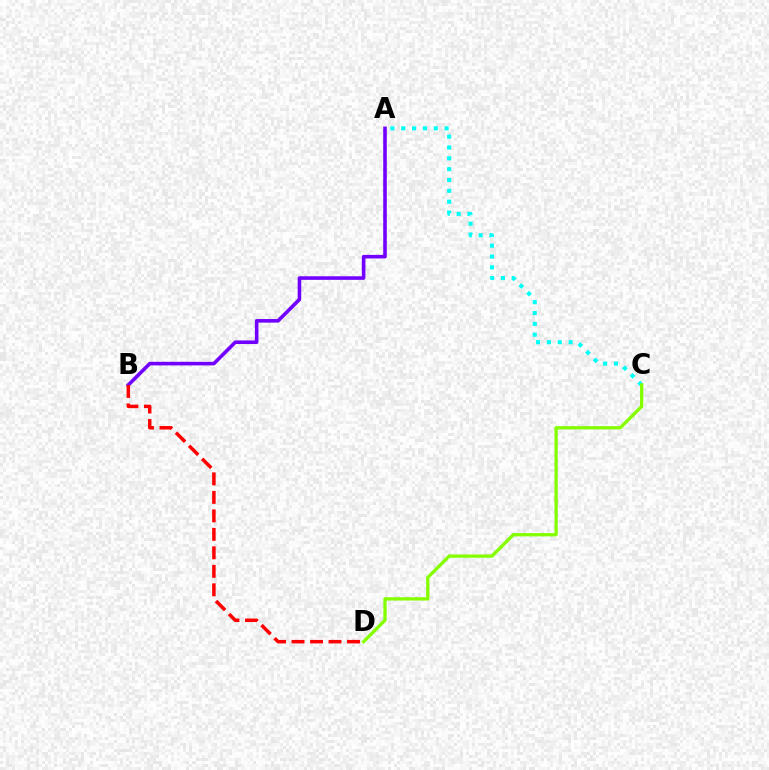{('A', 'C'): [{'color': '#00fff6', 'line_style': 'dotted', 'thickness': 2.95}], ('A', 'B'): [{'color': '#7200ff', 'line_style': 'solid', 'thickness': 2.58}], ('C', 'D'): [{'color': '#84ff00', 'line_style': 'solid', 'thickness': 2.37}], ('B', 'D'): [{'color': '#ff0000', 'line_style': 'dashed', 'thickness': 2.51}]}